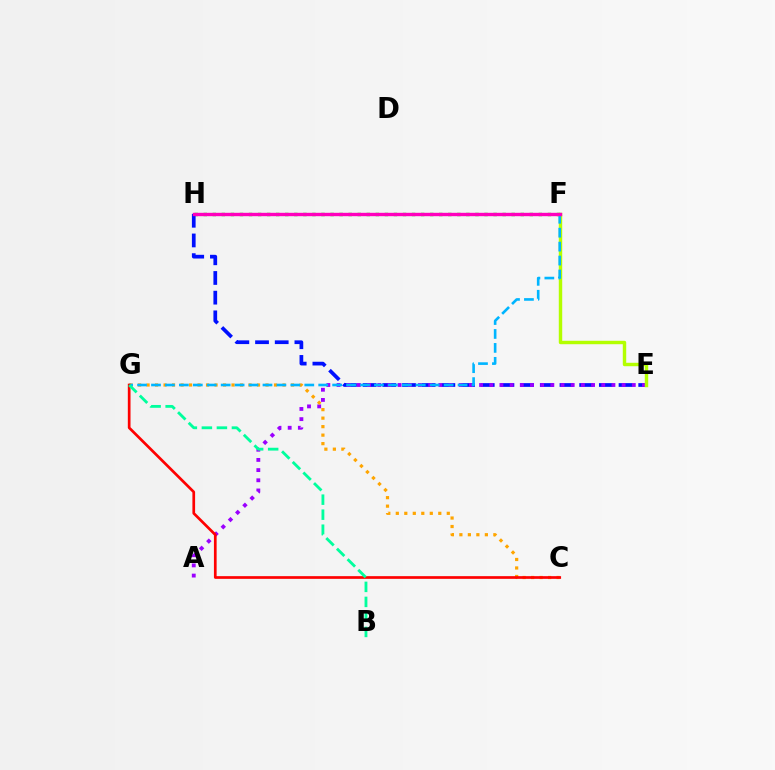{('F', 'H'): [{'color': '#08ff00', 'line_style': 'dotted', 'thickness': 2.46}, {'color': '#ff00bd', 'line_style': 'solid', 'thickness': 2.43}], ('E', 'H'): [{'color': '#0010ff', 'line_style': 'dashed', 'thickness': 2.67}], ('A', 'E'): [{'color': '#9b00ff', 'line_style': 'dotted', 'thickness': 2.77}], ('E', 'F'): [{'color': '#b3ff00', 'line_style': 'solid', 'thickness': 2.47}], ('C', 'G'): [{'color': '#ffa500', 'line_style': 'dotted', 'thickness': 2.31}, {'color': '#ff0000', 'line_style': 'solid', 'thickness': 1.94}], ('F', 'G'): [{'color': '#00b5ff', 'line_style': 'dashed', 'thickness': 1.89}], ('B', 'G'): [{'color': '#00ff9d', 'line_style': 'dashed', 'thickness': 2.04}]}